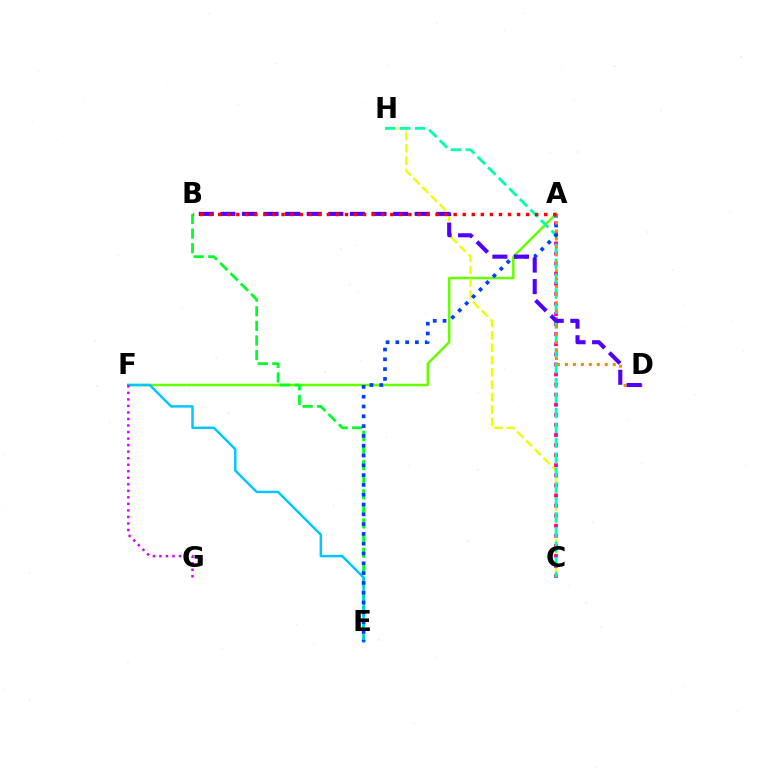{('A', 'F'): [{'color': '#66ff00', 'line_style': 'solid', 'thickness': 1.81}], ('B', 'E'): [{'color': '#00ff27', 'line_style': 'dashed', 'thickness': 1.98}], ('E', 'F'): [{'color': '#00c7ff', 'line_style': 'solid', 'thickness': 1.78}], ('C', 'H'): [{'color': '#eeff00', 'line_style': 'dashed', 'thickness': 1.68}, {'color': '#00ffaf', 'line_style': 'dashed', 'thickness': 2.03}], ('A', 'C'): [{'color': '#ff00a0', 'line_style': 'dotted', 'thickness': 2.74}], ('F', 'G'): [{'color': '#d600ff', 'line_style': 'dotted', 'thickness': 1.77}], ('A', 'E'): [{'color': '#003fff', 'line_style': 'dotted', 'thickness': 2.66}], ('A', 'D'): [{'color': '#ff8800', 'line_style': 'dotted', 'thickness': 2.16}], ('B', 'D'): [{'color': '#4f00ff', 'line_style': 'dashed', 'thickness': 2.93}], ('A', 'B'): [{'color': '#ff0000', 'line_style': 'dotted', 'thickness': 2.46}]}